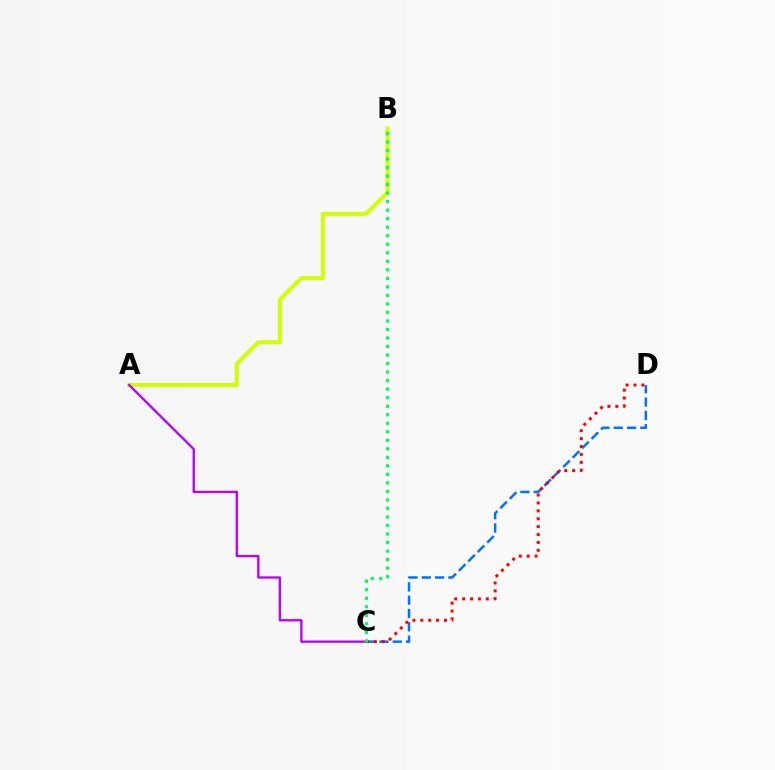{('C', 'D'): [{'color': '#0074ff', 'line_style': 'dashed', 'thickness': 1.81}, {'color': '#ff0000', 'line_style': 'dotted', 'thickness': 2.15}], ('A', 'B'): [{'color': '#d1ff00', 'line_style': 'solid', 'thickness': 2.88}], ('A', 'C'): [{'color': '#b900ff', 'line_style': 'solid', 'thickness': 1.68}], ('B', 'C'): [{'color': '#00ff5c', 'line_style': 'dotted', 'thickness': 2.32}]}